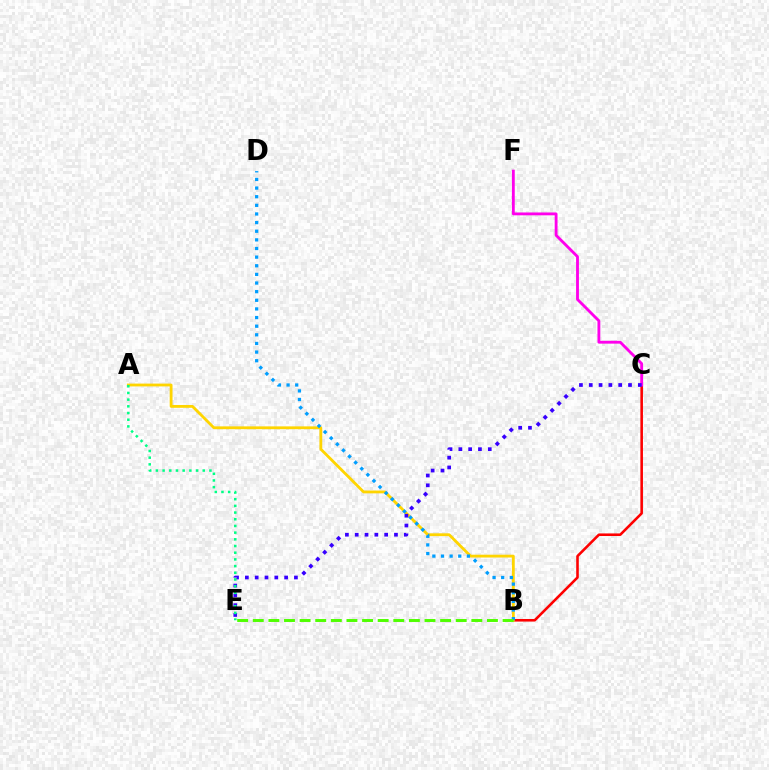{('B', 'C'): [{'color': '#ff0000', 'line_style': 'solid', 'thickness': 1.86}], ('A', 'B'): [{'color': '#ffd500', 'line_style': 'solid', 'thickness': 2.03}], ('B', 'D'): [{'color': '#009eff', 'line_style': 'dotted', 'thickness': 2.35}], ('C', 'F'): [{'color': '#ff00ed', 'line_style': 'solid', 'thickness': 2.04}], ('C', 'E'): [{'color': '#3700ff', 'line_style': 'dotted', 'thickness': 2.67}], ('B', 'E'): [{'color': '#4fff00', 'line_style': 'dashed', 'thickness': 2.12}], ('A', 'E'): [{'color': '#00ff86', 'line_style': 'dotted', 'thickness': 1.82}]}